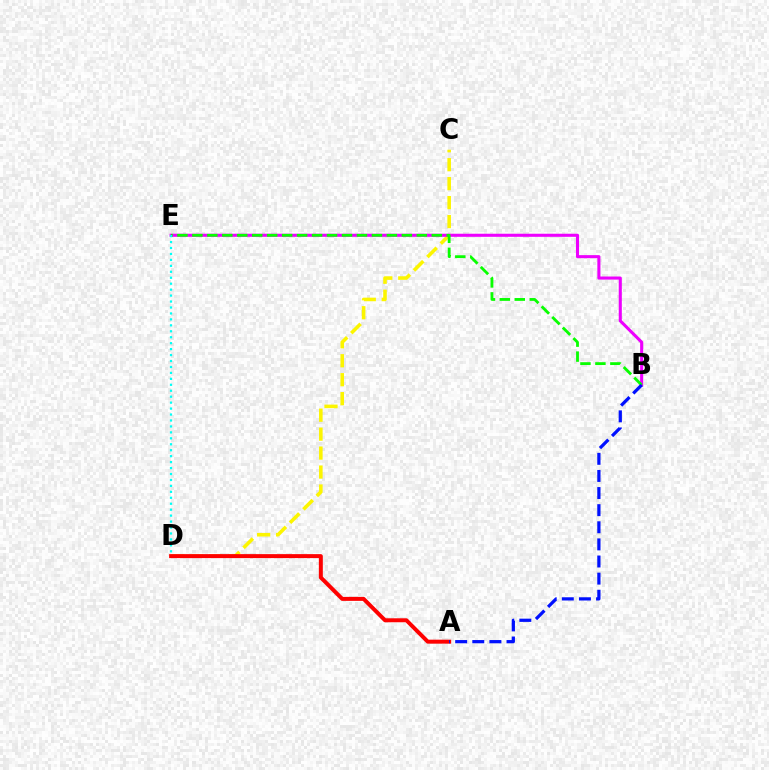{('C', 'D'): [{'color': '#fcf500', 'line_style': 'dashed', 'thickness': 2.58}], ('A', 'D'): [{'color': '#ff0000', 'line_style': 'solid', 'thickness': 2.86}], ('B', 'E'): [{'color': '#ee00ff', 'line_style': 'solid', 'thickness': 2.21}, {'color': '#08ff00', 'line_style': 'dashed', 'thickness': 2.03}], ('A', 'B'): [{'color': '#0010ff', 'line_style': 'dashed', 'thickness': 2.32}], ('D', 'E'): [{'color': '#00fff6', 'line_style': 'dotted', 'thickness': 1.62}]}